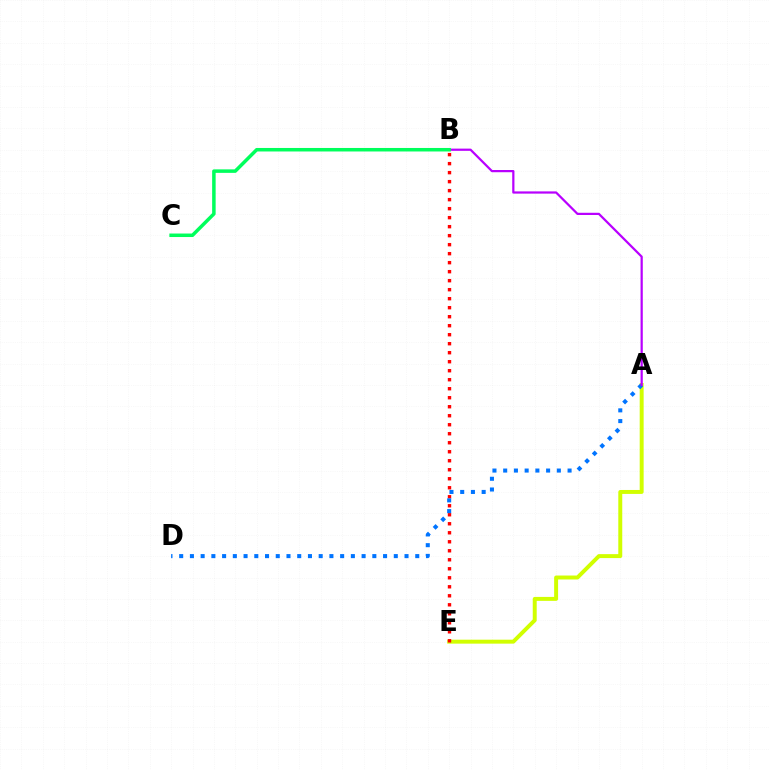{('A', 'E'): [{'color': '#d1ff00', 'line_style': 'solid', 'thickness': 2.84}], ('B', 'E'): [{'color': '#ff0000', 'line_style': 'dotted', 'thickness': 2.45}], ('A', 'D'): [{'color': '#0074ff', 'line_style': 'dotted', 'thickness': 2.92}], ('A', 'B'): [{'color': '#b900ff', 'line_style': 'solid', 'thickness': 1.6}], ('B', 'C'): [{'color': '#00ff5c', 'line_style': 'solid', 'thickness': 2.52}]}